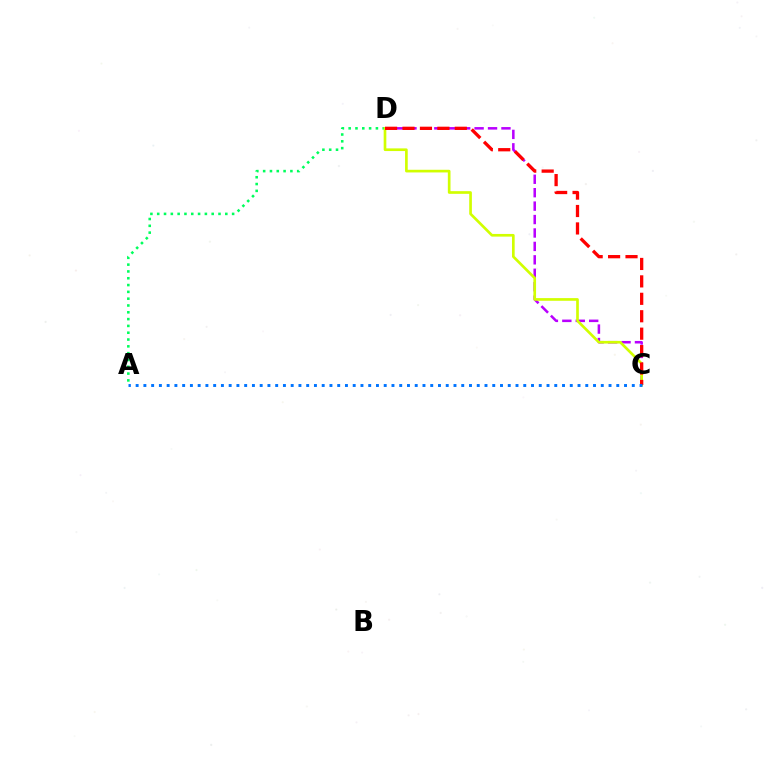{('A', 'D'): [{'color': '#00ff5c', 'line_style': 'dotted', 'thickness': 1.85}], ('C', 'D'): [{'color': '#b900ff', 'line_style': 'dashed', 'thickness': 1.82}, {'color': '#d1ff00', 'line_style': 'solid', 'thickness': 1.92}, {'color': '#ff0000', 'line_style': 'dashed', 'thickness': 2.37}], ('A', 'C'): [{'color': '#0074ff', 'line_style': 'dotted', 'thickness': 2.11}]}